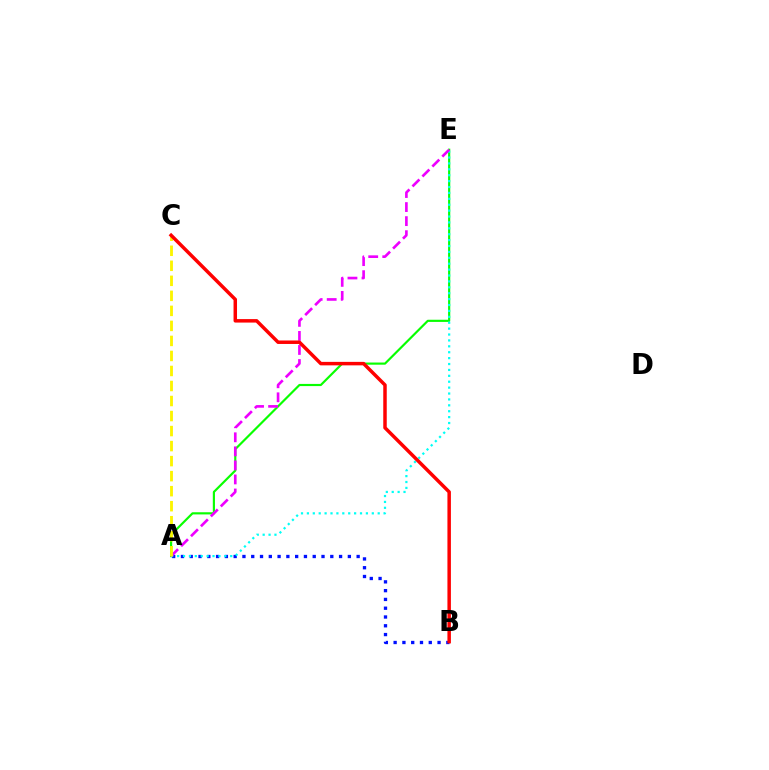{('A', 'B'): [{'color': '#0010ff', 'line_style': 'dotted', 'thickness': 2.39}], ('A', 'E'): [{'color': '#08ff00', 'line_style': 'solid', 'thickness': 1.56}, {'color': '#00fff6', 'line_style': 'dotted', 'thickness': 1.6}, {'color': '#ee00ff', 'line_style': 'dashed', 'thickness': 1.91}], ('A', 'C'): [{'color': '#fcf500', 'line_style': 'dashed', 'thickness': 2.04}], ('B', 'C'): [{'color': '#ff0000', 'line_style': 'solid', 'thickness': 2.51}]}